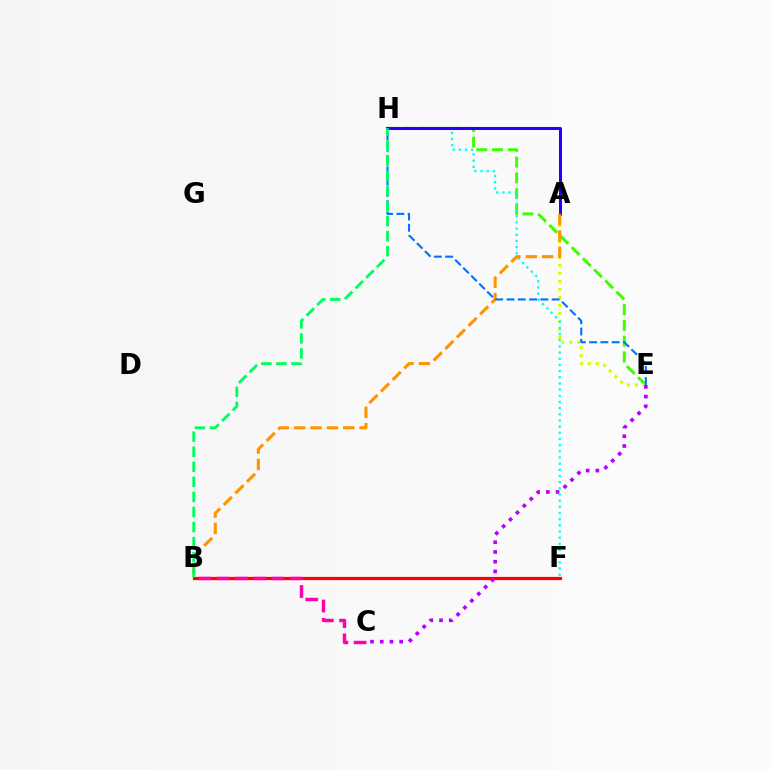{('E', 'H'): [{'color': '#3dff00', 'line_style': 'dashed', 'thickness': 2.14}, {'color': '#0074ff', 'line_style': 'dashed', 'thickness': 1.53}], ('B', 'F'): [{'color': '#ff0000', 'line_style': 'solid', 'thickness': 2.32}], ('A', 'E'): [{'color': '#d1ff00', 'line_style': 'dotted', 'thickness': 2.17}], ('C', 'E'): [{'color': '#b900ff', 'line_style': 'dotted', 'thickness': 2.64}], ('F', 'H'): [{'color': '#00fff6', 'line_style': 'dotted', 'thickness': 1.68}], ('A', 'H'): [{'color': '#2500ff', 'line_style': 'solid', 'thickness': 2.18}], ('A', 'B'): [{'color': '#ff9400', 'line_style': 'dashed', 'thickness': 2.22}], ('B', 'C'): [{'color': '#ff00ac', 'line_style': 'dashed', 'thickness': 2.48}], ('B', 'H'): [{'color': '#00ff5c', 'line_style': 'dashed', 'thickness': 2.05}]}